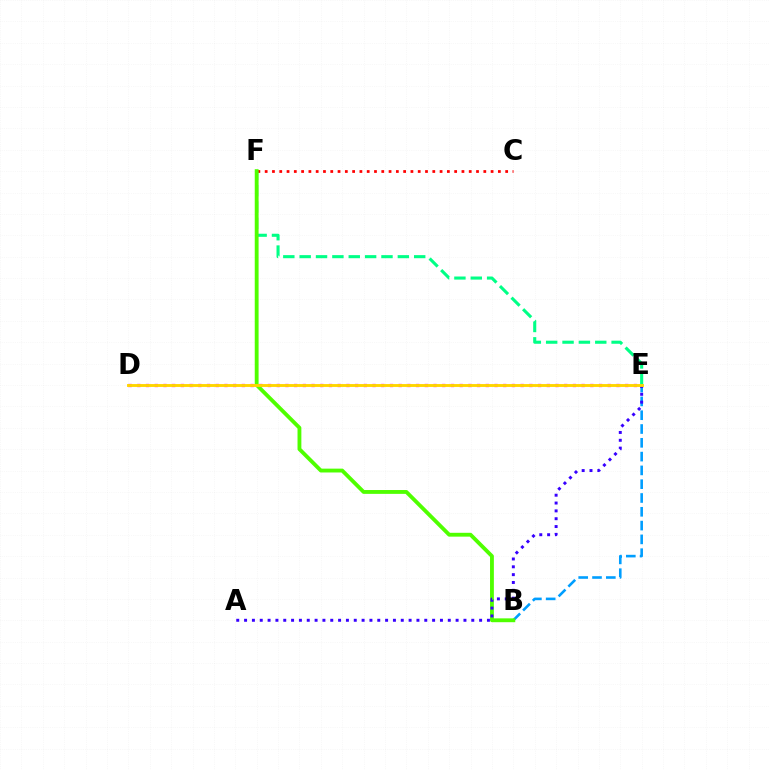{('C', 'F'): [{'color': '#ff0000', 'line_style': 'dotted', 'thickness': 1.98}], ('B', 'E'): [{'color': '#009eff', 'line_style': 'dashed', 'thickness': 1.87}], ('D', 'E'): [{'color': '#ff00ed', 'line_style': 'dotted', 'thickness': 2.37}, {'color': '#ffd500', 'line_style': 'solid', 'thickness': 2.08}], ('E', 'F'): [{'color': '#00ff86', 'line_style': 'dashed', 'thickness': 2.22}], ('B', 'F'): [{'color': '#4fff00', 'line_style': 'solid', 'thickness': 2.76}], ('A', 'E'): [{'color': '#3700ff', 'line_style': 'dotted', 'thickness': 2.13}]}